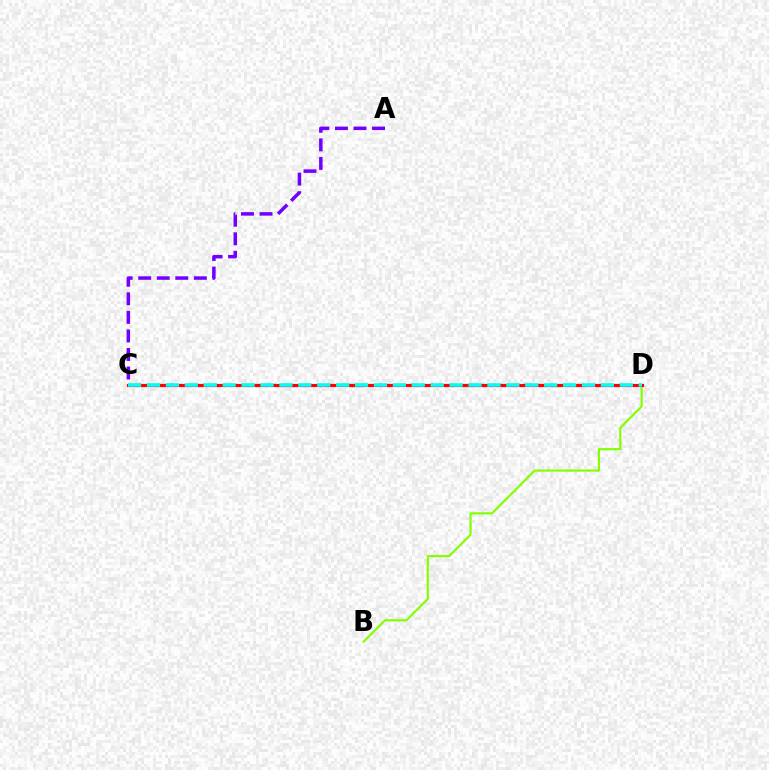{('A', 'C'): [{'color': '#7200ff', 'line_style': 'dashed', 'thickness': 2.52}], ('B', 'D'): [{'color': '#84ff00', 'line_style': 'solid', 'thickness': 1.56}], ('C', 'D'): [{'color': '#ff0000', 'line_style': 'solid', 'thickness': 2.29}, {'color': '#00fff6', 'line_style': 'dashed', 'thickness': 2.57}]}